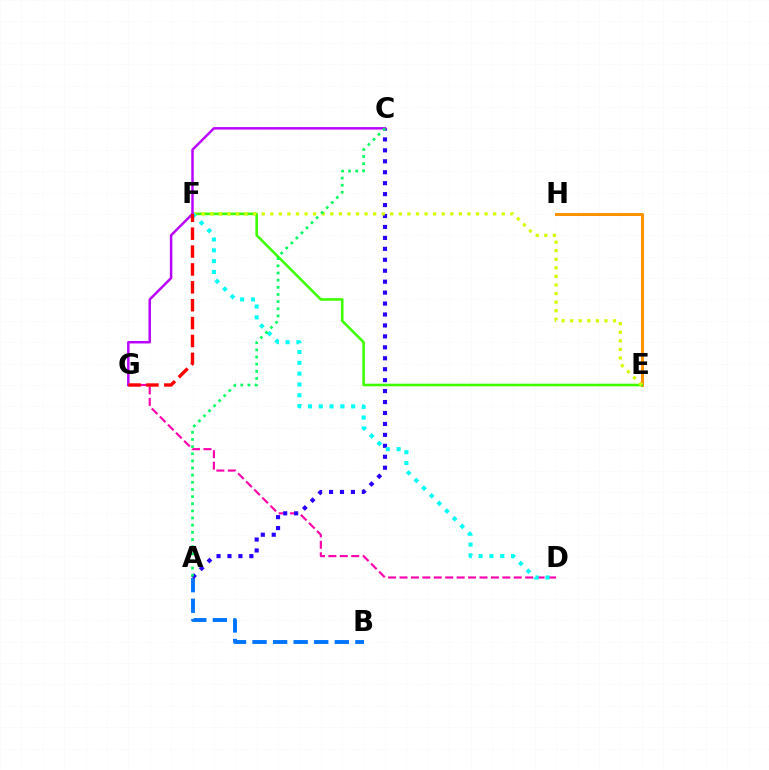{('E', 'H'): [{'color': '#ff9400', 'line_style': 'solid', 'thickness': 2.17}], ('D', 'G'): [{'color': '#ff00ac', 'line_style': 'dashed', 'thickness': 1.55}], ('A', 'B'): [{'color': '#0074ff', 'line_style': 'dashed', 'thickness': 2.79}], ('E', 'F'): [{'color': '#3dff00', 'line_style': 'solid', 'thickness': 1.86}, {'color': '#d1ff00', 'line_style': 'dotted', 'thickness': 2.33}], ('A', 'C'): [{'color': '#2500ff', 'line_style': 'dotted', 'thickness': 2.97}, {'color': '#00ff5c', 'line_style': 'dotted', 'thickness': 1.94}], ('D', 'F'): [{'color': '#00fff6', 'line_style': 'dotted', 'thickness': 2.94}], ('C', 'G'): [{'color': '#b900ff', 'line_style': 'solid', 'thickness': 1.78}], ('F', 'G'): [{'color': '#ff0000', 'line_style': 'dashed', 'thickness': 2.43}]}